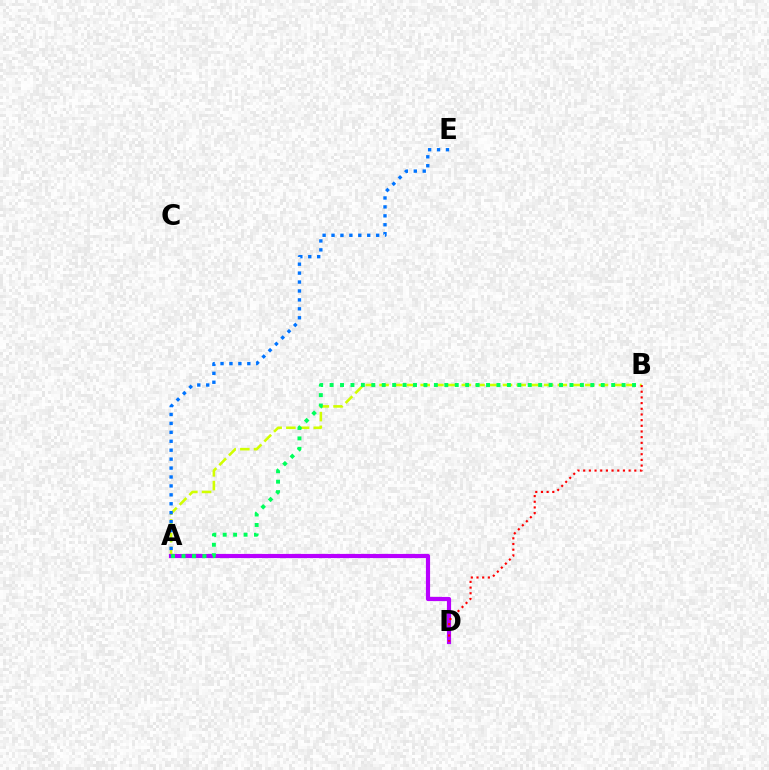{('A', 'B'): [{'color': '#d1ff00', 'line_style': 'dashed', 'thickness': 1.86}, {'color': '#00ff5c', 'line_style': 'dotted', 'thickness': 2.83}], ('A', 'D'): [{'color': '#b900ff', 'line_style': 'solid', 'thickness': 3.0}], ('A', 'E'): [{'color': '#0074ff', 'line_style': 'dotted', 'thickness': 2.43}], ('B', 'D'): [{'color': '#ff0000', 'line_style': 'dotted', 'thickness': 1.54}]}